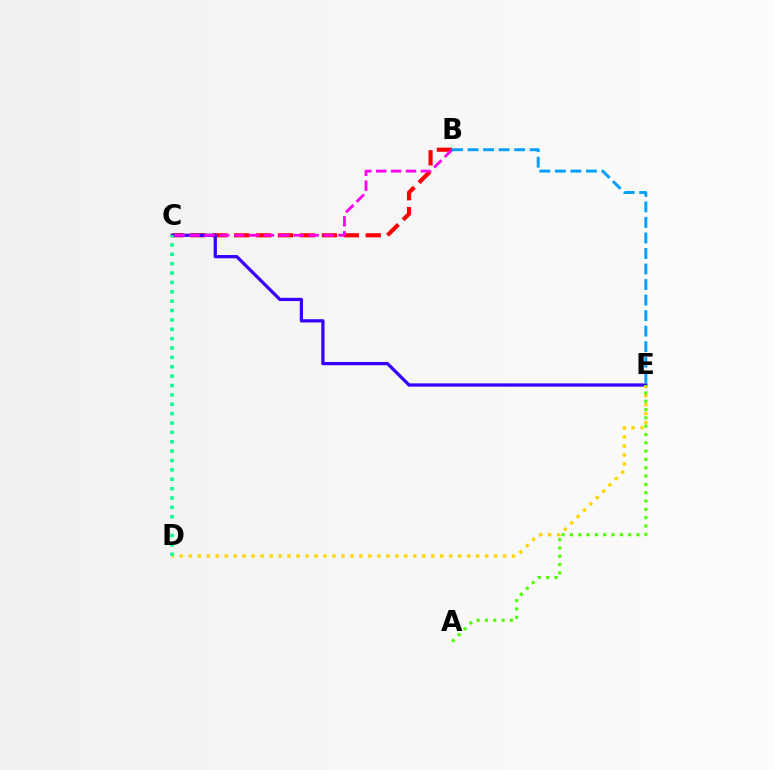{('B', 'C'): [{'color': '#ff0000', 'line_style': 'dashed', 'thickness': 2.98}, {'color': '#ff00ed', 'line_style': 'dashed', 'thickness': 2.02}], ('C', 'E'): [{'color': '#3700ff', 'line_style': 'solid', 'thickness': 2.34}], ('D', 'E'): [{'color': '#ffd500', 'line_style': 'dotted', 'thickness': 2.44}], ('A', 'E'): [{'color': '#4fff00', 'line_style': 'dotted', 'thickness': 2.26}], ('C', 'D'): [{'color': '#00ff86', 'line_style': 'dotted', 'thickness': 2.55}], ('B', 'E'): [{'color': '#009eff', 'line_style': 'dashed', 'thickness': 2.11}]}